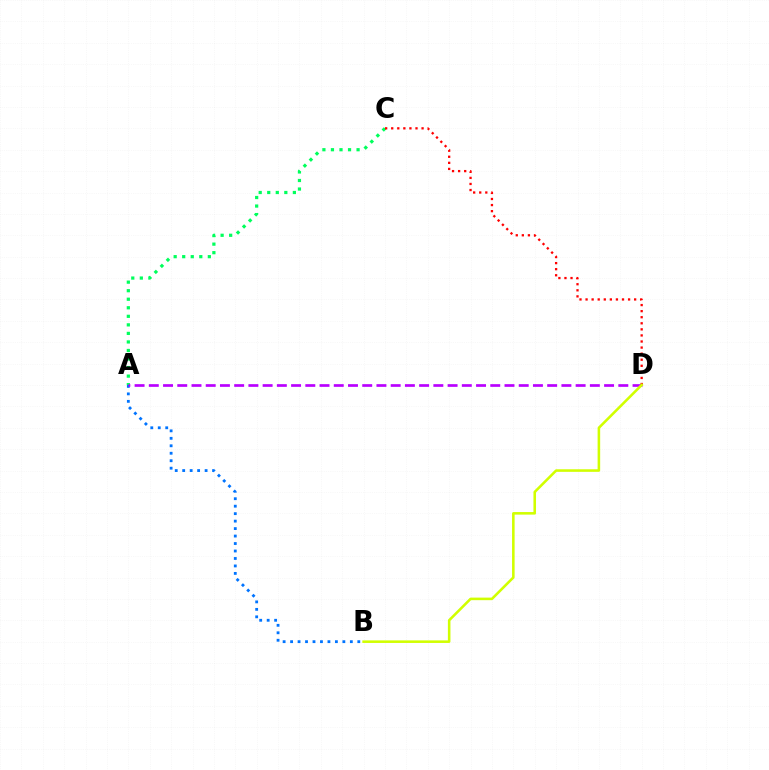{('A', 'B'): [{'color': '#0074ff', 'line_style': 'dotted', 'thickness': 2.03}], ('A', 'C'): [{'color': '#00ff5c', 'line_style': 'dotted', 'thickness': 2.32}], ('A', 'D'): [{'color': '#b900ff', 'line_style': 'dashed', 'thickness': 1.93}], ('C', 'D'): [{'color': '#ff0000', 'line_style': 'dotted', 'thickness': 1.65}], ('B', 'D'): [{'color': '#d1ff00', 'line_style': 'solid', 'thickness': 1.85}]}